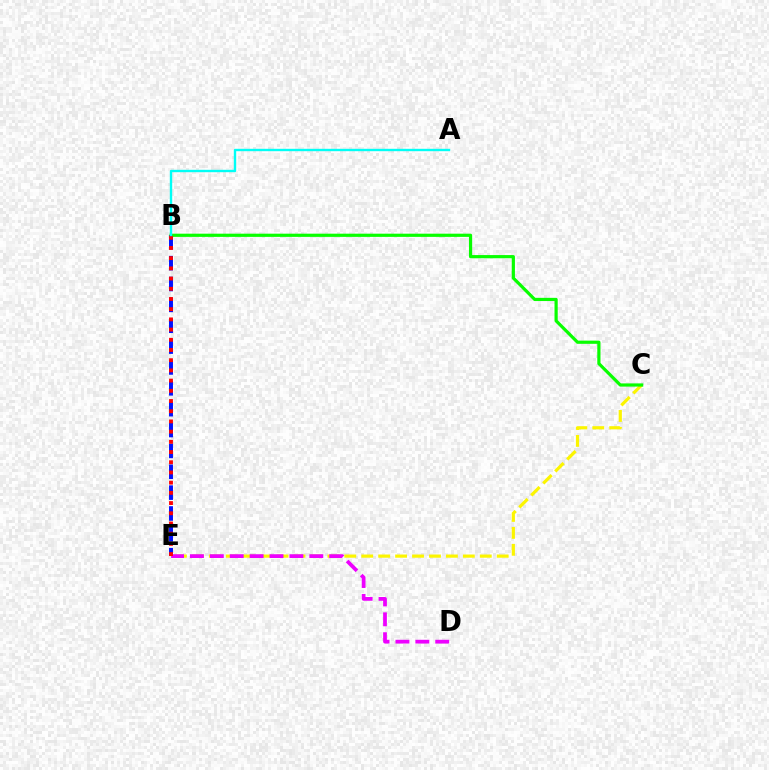{('B', 'E'): [{'color': '#0010ff', 'line_style': 'dashed', 'thickness': 2.83}, {'color': '#ff0000', 'line_style': 'dotted', 'thickness': 2.77}], ('C', 'E'): [{'color': '#fcf500', 'line_style': 'dashed', 'thickness': 2.3}], ('D', 'E'): [{'color': '#ee00ff', 'line_style': 'dashed', 'thickness': 2.7}], ('B', 'C'): [{'color': '#08ff00', 'line_style': 'solid', 'thickness': 2.3}], ('A', 'B'): [{'color': '#00fff6', 'line_style': 'solid', 'thickness': 1.72}]}